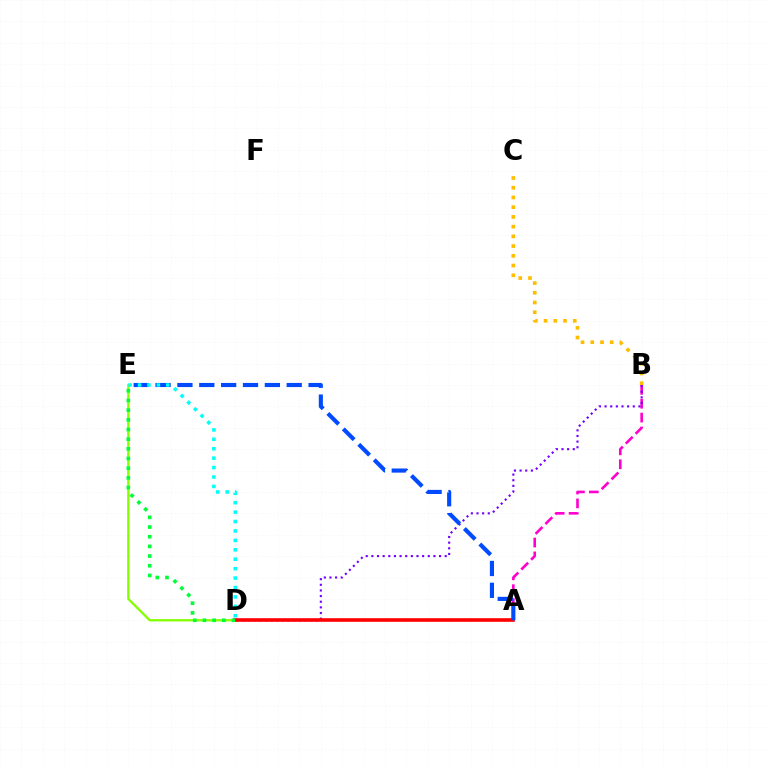{('A', 'B'): [{'color': '#ff00cf', 'line_style': 'dashed', 'thickness': 1.89}], ('D', 'E'): [{'color': '#84ff00', 'line_style': 'solid', 'thickness': 1.66}, {'color': '#00ff39', 'line_style': 'dotted', 'thickness': 2.63}, {'color': '#00fff6', 'line_style': 'dotted', 'thickness': 2.56}], ('B', 'D'): [{'color': '#7200ff', 'line_style': 'dotted', 'thickness': 1.53}], ('B', 'C'): [{'color': '#ffbd00', 'line_style': 'dotted', 'thickness': 2.64}], ('A', 'D'): [{'color': '#ff0000', 'line_style': 'solid', 'thickness': 2.6}], ('A', 'E'): [{'color': '#004bff', 'line_style': 'dashed', 'thickness': 2.97}]}